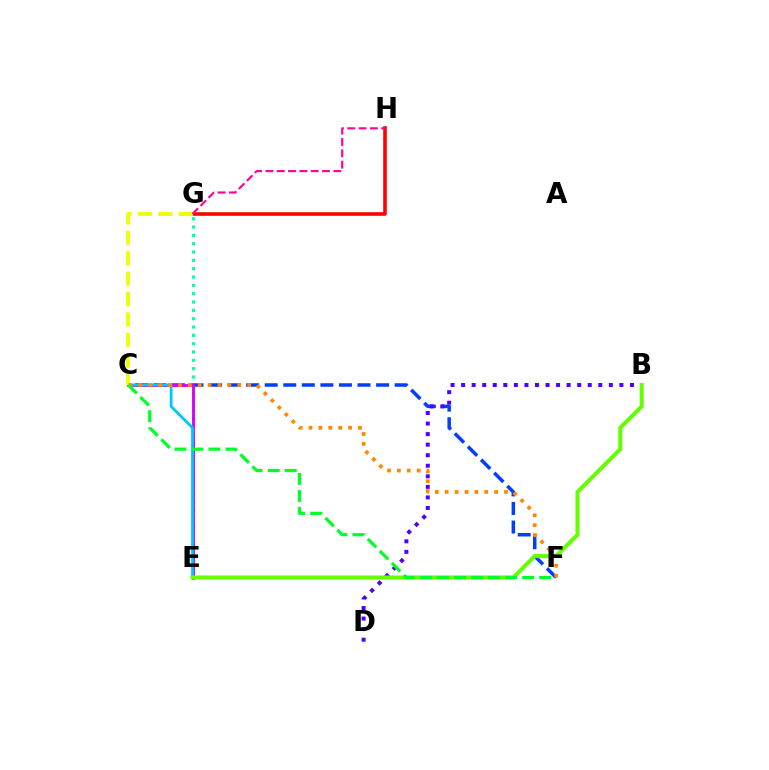{('E', 'G'): [{'color': '#00ffaf', 'line_style': 'dotted', 'thickness': 2.26}], ('C', 'F'): [{'color': '#003fff', 'line_style': 'dashed', 'thickness': 2.52}, {'color': '#ff8800', 'line_style': 'dotted', 'thickness': 2.69}, {'color': '#00ff27', 'line_style': 'dashed', 'thickness': 2.31}], ('C', 'E'): [{'color': '#d600ff', 'line_style': 'solid', 'thickness': 2.06}, {'color': '#00c7ff', 'line_style': 'solid', 'thickness': 2.01}], ('B', 'D'): [{'color': '#4f00ff', 'line_style': 'dotted', 'thickness': 2.87}], ('G', 'H'): [{'color': '#ff0000', 'line_style': 'solid', 'thickness': 2.59}, {'color': '#ff00a0', 'line_style': 'dashed', 'thickness': 1.54}], ('C', 'G'): [{'color': '#eeff00', 'line_style': 'dashed', 'thickness': 2.77}], ('B', 'E'): [{'color': '#66ff00', 'line_style': 'solid', 'thickness': 2.91}]}